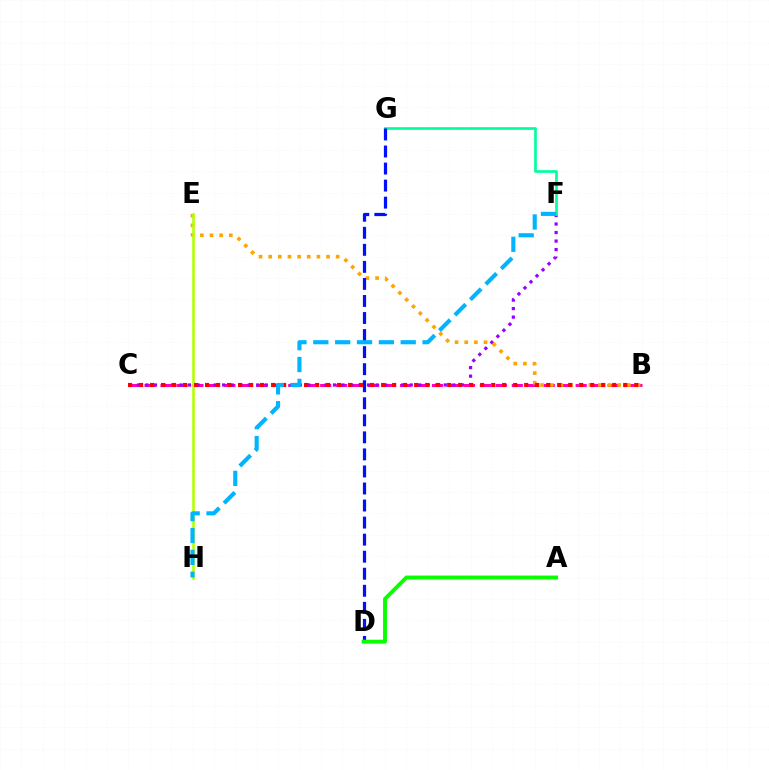{('B', 'C'): [{'color': '#ff00bd', 'line_style': 'dashed', 'thickness': 2.17}, {'color': '#ff0000', 'line_style': 'dotted', 'thickness': 2.99}], ('C', 'F'): [{'color': '#9b00ff', 'line_style': 'dotted', 'thickness': 2.32}], ('B', 'E'): [{'color': '#ffa500', 'line_style': 'dotted', 'thickness': 2.62}], ('E', 'H'): [{'color': '#b3ff00', 'line_style': 'solid', 'thickness': 1.85}], ('F', 'G'): [{'color': '#00ff9d', 'line_style': 'solid', 'thickness': 1.93}], ('D', 'G'): [{'color': '#0010ff', 'line_style': 'dashed', 'thickness': 2.32}], ('F', 'H'): [{'color': '#00b5ff', 'line_style': 'dashed', 'thickness': 2.97}], ('A', 'D'): [{'color': '#08ff00', 'line_style': 'solid', 'thickness': 2.8}]}